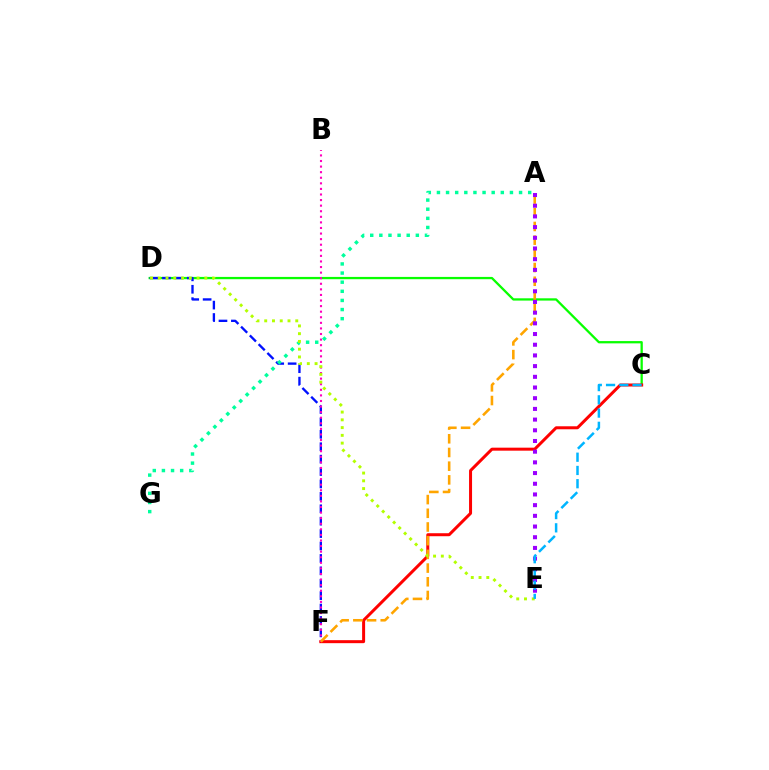{('C', 'D'): [{'color': '#08ff00', 'line_style': 'solid', 'thickness': 1.65}], ('D', 'F'): [{'color': '#0010ff', 'line_style': 'dashed', 'thickness': 1.69}], ('C', 'F'): [{'color': '#ff0000', 'line_style': 'solid', 'thickness': 2.16}], ('B', 'F'): [{'color': '#ff00bd', 'line_style': 'dotted', 'thickness': 1.52}], ('A', 'F'): [{'color': '#ffa500', 'line_style': 'dashed', 'thickness': 1.86}], ('A', 'G'): [{'color': '#00ff9d', 'line_style': 'dotted', 'thickness': 2.48}], ('D', 'E'): [{'color': '#b3ff00', 'line_style': 'dotted', 'thickness': 2.11}], ('A', 'E'): [{'color': '#9b00ff', 'line_style': 'dotted', 'thickness': 2.91}], ('C', 'E'): [{'color': '#00b5ff', 'line_style': 'dashed', 'thickness': 1.8}]}